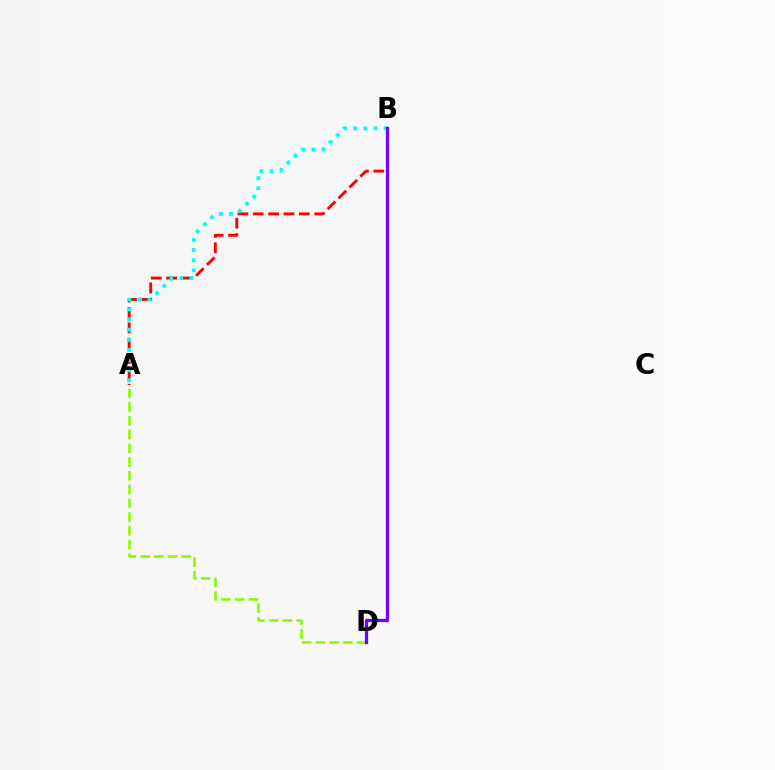{('A', 'B'): [{'color': '#ff0000', 'line_style': 'dashed', 'thickness': 2.09}, {'color': '#00fff6', 'line_style': 'dotted', 'thickness': 2.75}], ('A', 'D'): [{'color': '#84ff00', 'line_style': 'dashed', 'thickness': 1.87}], ('B', 'D'): [{'color': '#7200ff', 'line_style': 'solid', 'thickness': 2.35}]}